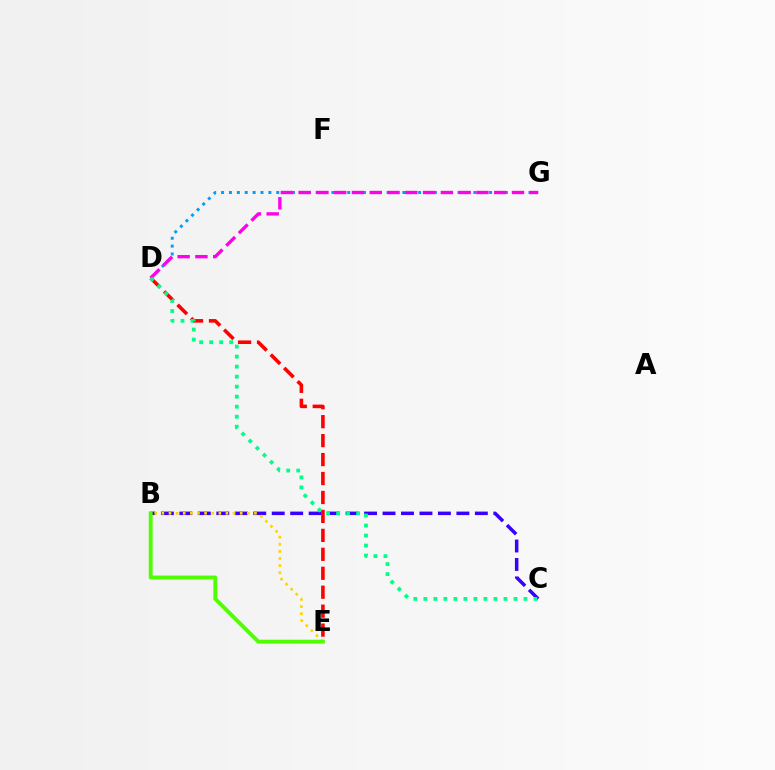{('B', 'C'): [{'color': '#3700ff', 'line_style': 'dashed', 'thickness': 2.51}], ('B', 'E'): [{'color': '#ffd500', 'line_style': 'dotted', 'thickness': 1.94}, {'color': '#4fff00', 'line_style': 'solid', 'thickness': 2.79}], ('D', 'E'): [{'color': '#ff0000', 'line_style': 'dashed', 'thickness': 2.57}], ('D', 'G'): [{'color': '#009eff', 'line_style': 'dotted', 'thickness': 2.14}, {'color': '#ff00ed', 'line_style': 'dashed', 'thickness': 2.42}], ('C', 'D'): [{'color': '#00ff86', 'line_style': 'dotted', 'thickness': 2.72}]}